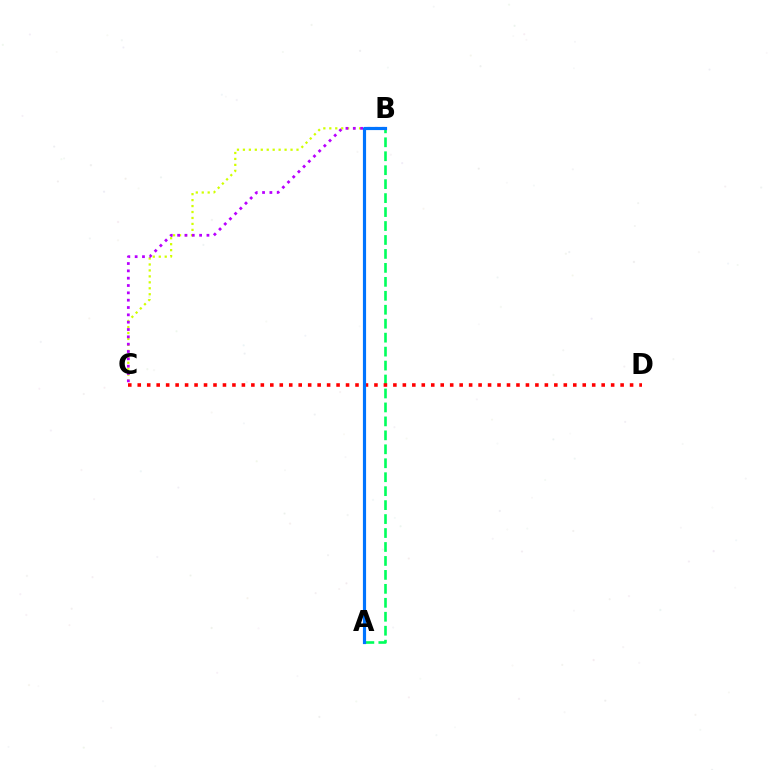{('B', 'C'): [{'color': '#d1ff00', 'line_style': 'dotted', 'thickness': 1.62}, {'color': '#b900ff', 'line_style': 'dotted', 'thickness': 1.99}], ('A', 'B'): [{'color': '#00ff5c', 'line_style': 'dashed', 'thickness': 1.9}, {'color': '#0074ff', 'line_style': 'solid', 'thickness': 2.29}], ('C', 'D'): [{'color': '#ff0000', 'line_style': 'dotted', 'thickness': 2.57}]}